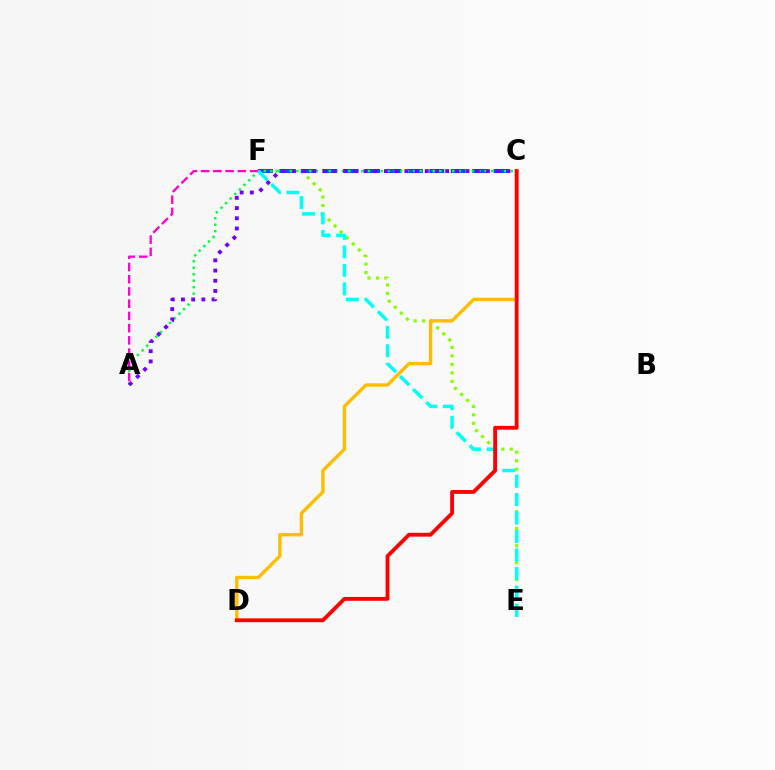{('E', 'F'): [{'color': '#84ff00', 'line_style': 'dotted', 'thickness': 2.31}, {'color': '#00fff6', 'line_style': 'dashed', 'thickness': 2.51}], ('C', 'F'): [{'color': '#004bff', 'line_style': 'dashed', 'thickness': 2.91}], ('A', 'C'): [{'color': '#00ff39', 'line_style': 'dotted', 'thickness': 1.77}, {'color': '#7200ff', 'line_style': 'dotted', 'thickness': 2.77}], ('A', 'F'): [{'color': '#ff00cf', 'line_style': 'dashed', 'thickness': 1.66}], ('C', 'D'): [{'color': '#ffbd00', 'line_style': 'solid', 'thickness': 2.43}, {'color': '#ff0000', 'line_style': 'solid', 'thickness': 2.76}]}